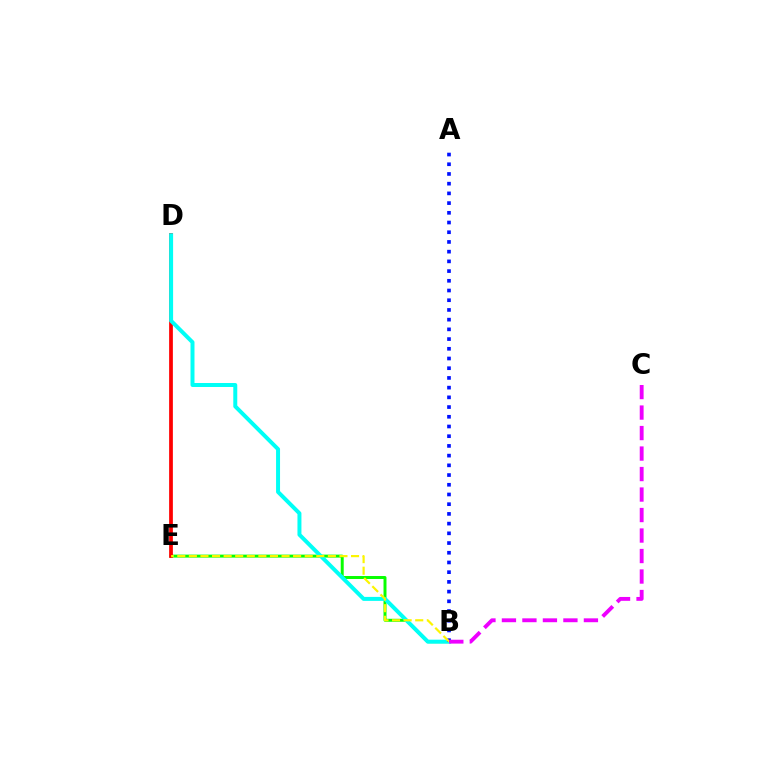{('B', 'E'): [{'color': '#08ff00', 'line_style': 'solid', 'thickness': 2.14}, {'color': '#fcf500', 'line_style': 'dashed', 'thickness': 1.57}], ('D', 'E'): [{'color': '#ff0000', 'line_style': 'solid', 'thickness': 2.69}], ('B', 'D'): [{'color': '#00fff6', 'line_style': 'solid', 'thickness': 2.86}], ('A', 'B'): [{'color': '#0010ff', 'line_style': 'dotted', 'thickness': 2.64}], ('B', 'C'): [{'color': '#ee00ff', 'line_style': 'dashed', 'thickness': 2.78}]}